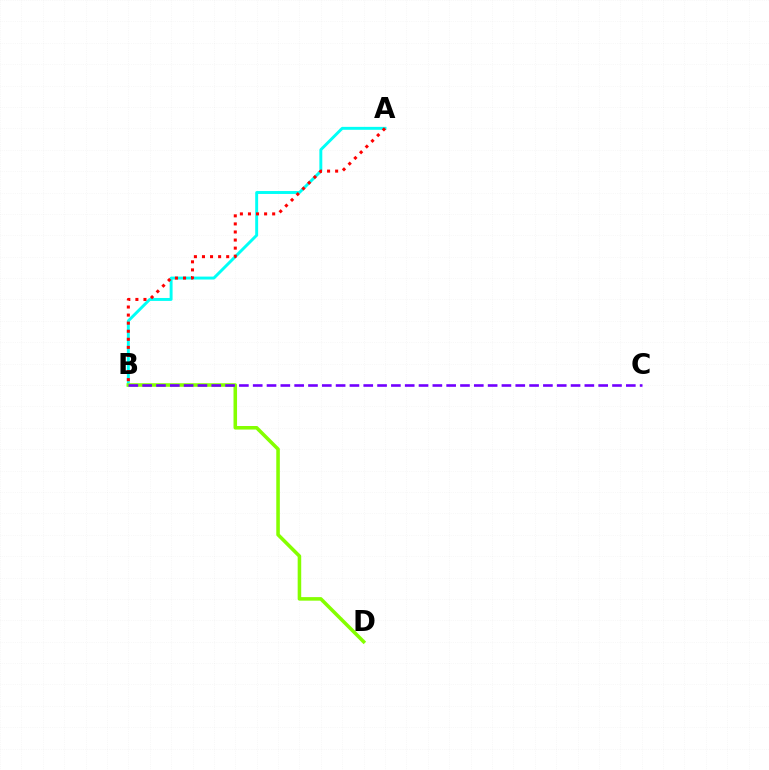{('A', 'B'): [{'color': '#00fff6', 'line_style': 'solid', 'thickness': 2.11}, {'color': '#ff0000', 'line_style': 'dotted', 'thickness': 2.19}], ('B', 'D'): [{'color': '#84ff00', 'line_style': 'solid', 'thickness': 2.56}], ('B', 'C'): [{'color': '#7200ff', 'line_style': 'dashed', 'thickness': 1.88}]}